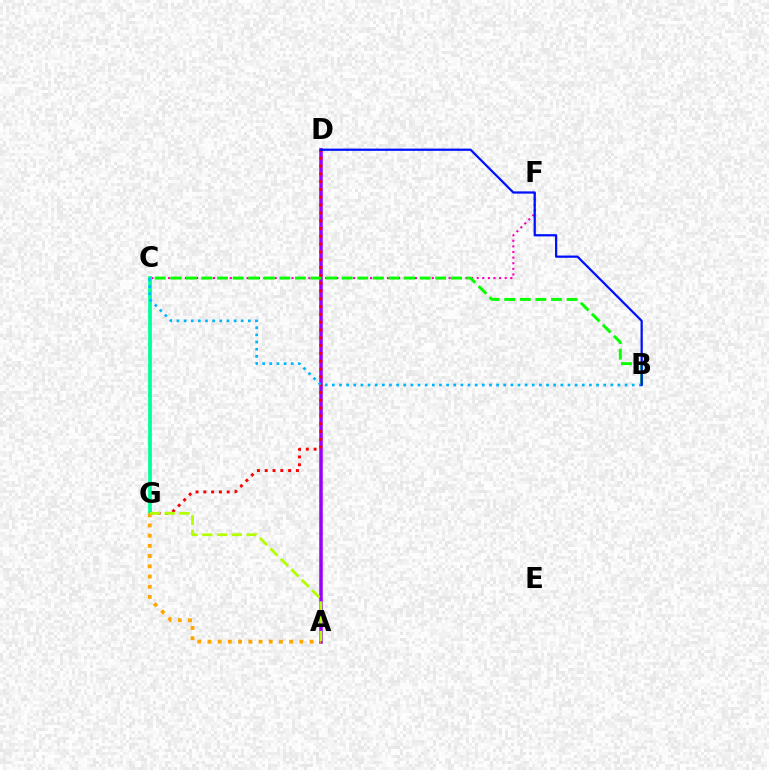{('A', 'D'): [{'color': '#9b00ff', 'line_style': 'solid', 'thickness': 2.53}], ('C', 'F'): [{'color': '#ff00bd', 'line_style': 'dotted', 'thickness': 1.52}], ('C', 'G'): [{'color': '#00ff9d', 'line_style': 'solid', 'thickness': 2.69}], ('B', 'C'): [{'color': '#08ff00', 'line_style': 'dashed', 'thickness': 2.12}, {'color': '#00b5ff', 'line_style': 'dotted', 'thickness': 1.94}], ('D', 'G'): [{'color': '#ff0000', 'line_style': 'dotted', 'thickness': 2.12}], ('A', 'G'): [{'color': '#ffa500', 'line_style': 'dotted', 'thickness': 2.77}, {'color': '#b3ff00', 'line_style': 'dashed', 'thickness': 2.01}], ('B', 'D'): [{'color': '#0010ff', 'line_style': 'solid', 'thickness': 1.62}]}